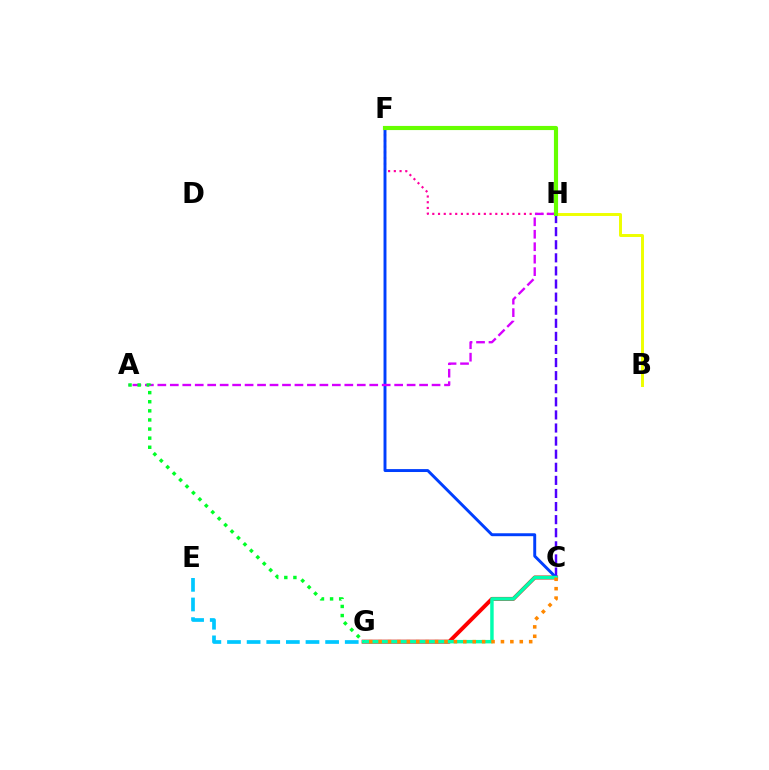{('E', 'G'): [{'color': '#00c7ff', 'line_style': 'dashed', 'thickness': 2.67}], ('C', 'G'): [{'color': '#ff0000', 'line_style': 'solid', 'thickness': 2.83}, {'color': '#00ffaf', 'line_style': 'solid', 'thickness': 2.49}, {'color': '#ff8800', 'line_style': 'dotted', 'thickness': 2.56}], ('F', 'H'): [{'color': '#ff00a0', 'line_style': 'dotted', 'thickness': 1.56}, {'color': '#66ff00', 'line_style': 'solid', 'thickness': 2.98}], ('B', 'H'): [{'color': '#eeff00', 'line_style': 'solid', 'thickness': 2.13}], ('C', 'H'): [{'color': '#4f00ff', 'line_style': 'dashed', 'thickness': 1.78}], ('C', 'F'): [{'color': '#003fff', 'line_style': 'solid', 'thickness': 2.11}], ('A', 'H'): [{'color': '#d600ff', 'line_style': 'dashed', 'thickness': 1.69}], ('A', 'G'): [{'color': '#00ff27', 'line_style': 'dotted', 'thickness': 2.47}]}